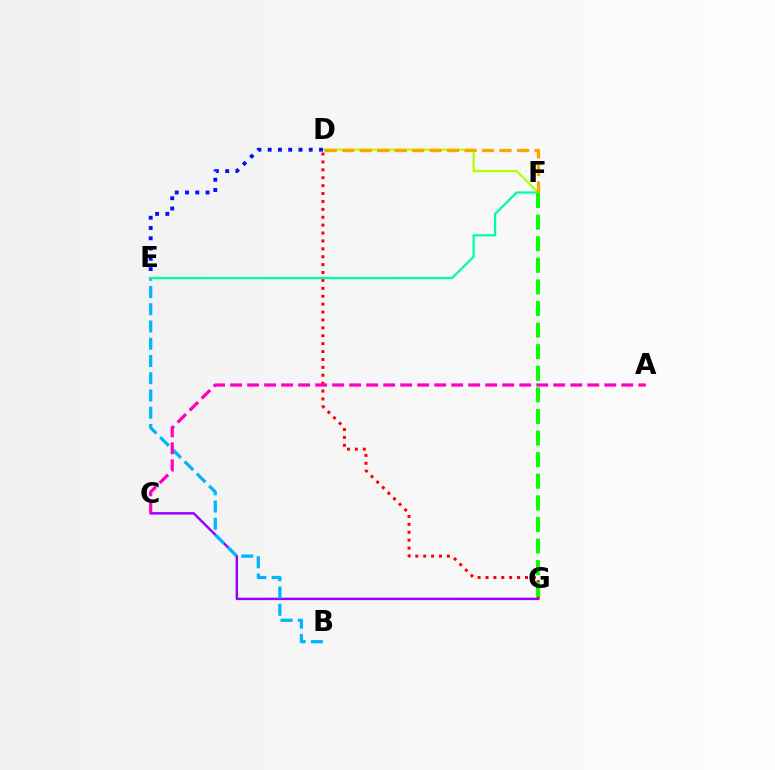{('C', 'G'): [{'color': '#9b00ff', 'line_style': 'solid', 'thickness': 1.76}], ('B', 'E'): [{'color': '#00b5ff', 'line_style': 'dashed', 'thickness': 2.34}], ('D', 'F'): [{'color': '#b3ff00', 'line_style': 'solid', 'thickness': 1.59}, {'color': '#ffa500', 'line_style': 'dashed', 'thickness': 2.37}], ('D', 'E'): [{'color': '#0010ff', 'line_style': 'dotted', 'thickness': 2.79}], ('D', 'G'): [{'color': '#ff0000', 'line_style': 'dotted', 'thickness': 2.15}], ('E', 'F'): [{'color': '#00ff9d', 'line_style': 'solid', 'thickness': 1.64}], ('A', 'C'): [{'color': '#ff00bd', 'line_style': 'dashed', 'thickness': 2.31}], ('F', 'G'): [{'color': '#08ff00', 'line_style': 'dashed', 'thickness': 2.93}]}